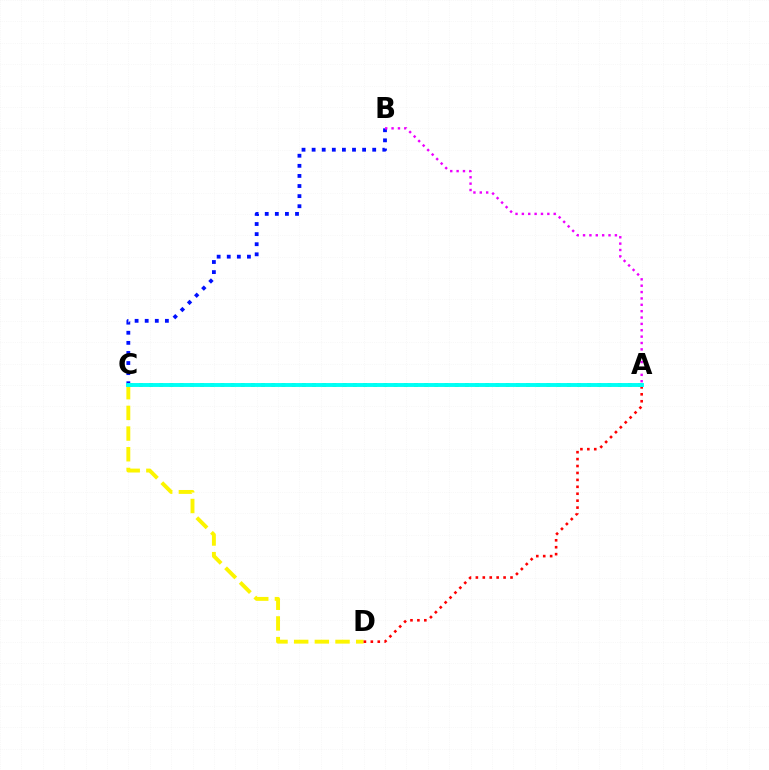{('B', 'C'): [{'color': '#0010ff', 'line_style': 'dotted', 'thickness': 2.74}], ('A', 'C'): [{'color': '#08ff00', 'line_style': 'dotted', 'thickness': 2.77}, {'color': '#00fff6', 'line_style': 'solid', 'thickness': 2.81}], ('C', 'D'): [{'color': '#fcf500', 'line_style': 'dashed', 'thickness': 2.81}], ('A', 'B'): [{'color': '#ee00ff', 'line_style': 'dotted', 'thickness': 1.73}], ('A', 'D'): [{'color': '#ff0000', 'line_style': 'dotted', 'thickness': 1.88}]}